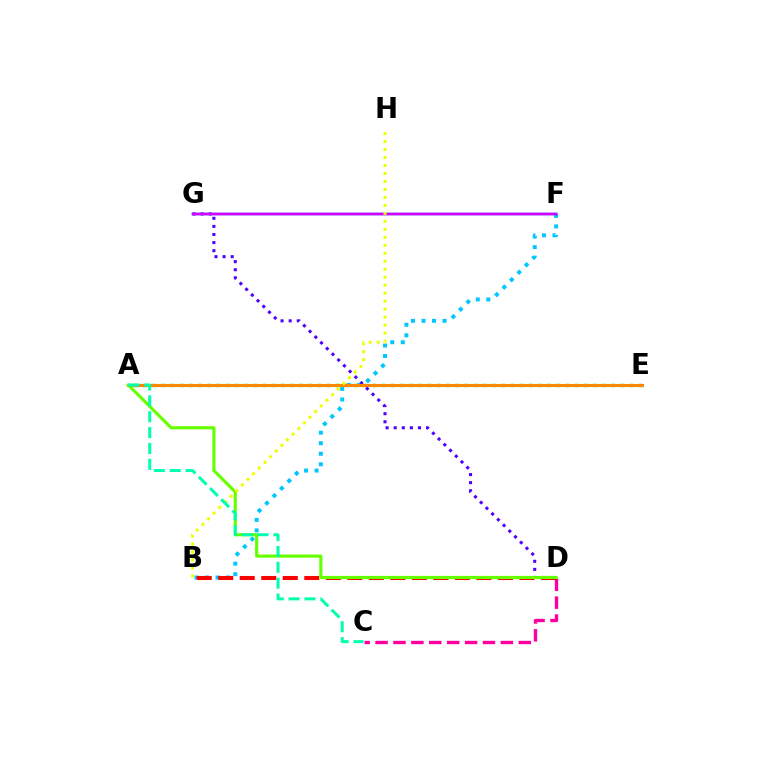{('B', 'F'): [{'color': '#00c7ff', 'line_style': 'dotted', 'thickness': 2.86}], ('A', 'E'): [{'color': '#00ff27', 'line_style': 'dotted', 'thickness': 2.5}, {'color': '#ff8800', 'line_style': 'solid', 'thickness': 2.2}], ('C', 'D'): [{'color': '#ff00a0', 'line_style': 'dashed', 'thickness': 2.43}], ('F', 'G'): [{'color': '#003fff', 'line_style': 'solid', 'thickness': 1.77}, {'color': '#d600ff', 'line_style': 'solid', 'thickness': 1.78}], ('B', 'D'): [{'color': '#ff0000', 'line_style': 'dashed', 'thickness': 2.92}], ('D', 'G'): [{'color': '#4f00ff', 'line_style': 'dotted', 'thickness': 2.2}], ('A', 'D'): [{'color': '#66ff00', 'line_style': 'solid', 'thickness': 2.25}], ('B', 'H'): [{'color': '#eeff00', 'line_style': 'dotted', 'thickness': 2.17}], ('A', 'C'): [{'color': '#00ffaf', 'line_style': 'dashed', 'thickness': 2.16}]}